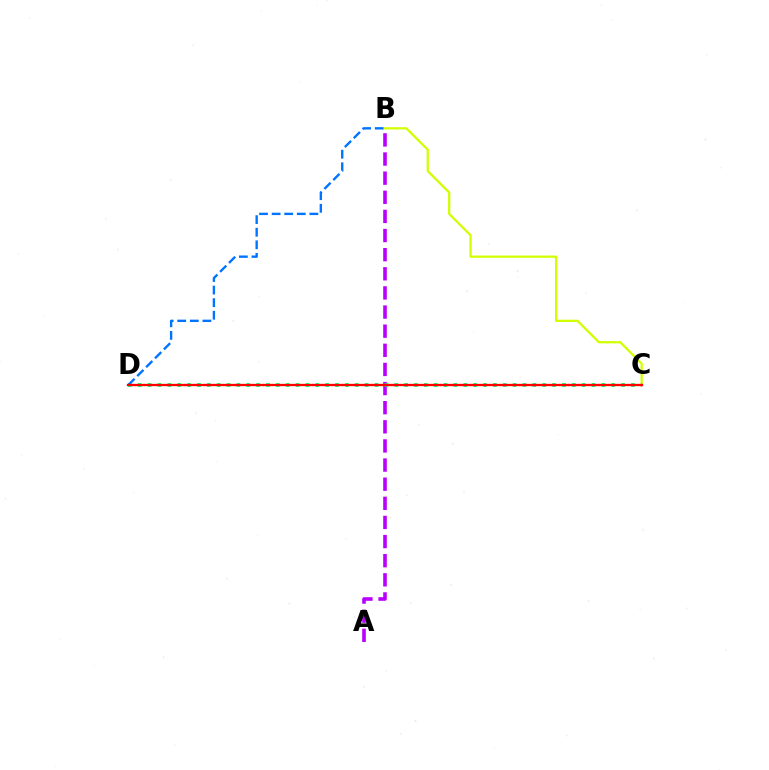{('B', 'C'): [{'color': '#d1ff00', 'line_style': 'solid', 'thickness': 1.63}], ('A', 'B'): [{'color': '#b900ff', 'line_style': 'dashed', 'thickness': 2.6}], ('C', 'D'): [{'color': '#00ff5c', 'line_style': 'dotted', 'thickness': 2.68}, {'color': '#ff0000', 'line_style': 'solid', 'thickness': 1.67}], ('B', 'D'): [{'color': '#0074ff', 'line_style': 'dashed', 'thickness': 1.71}]}